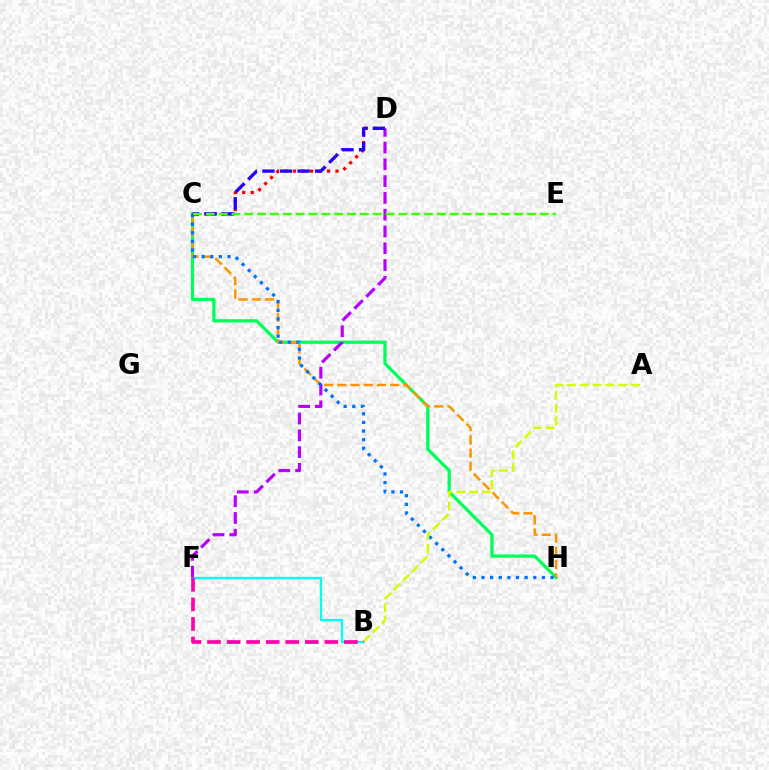{('B', 'F'): [{'color': '#00fff6', 'line_style': 'solid', 'thickness': 1.67}, {'color': '#ff00ac', 'line_style': 'dashed', 'thickness': 2.66}], ('C', 'H'): [{'color': '#00ff5c', 'line_style': 'solid', 'thickness': 2.35}, {'color': '#ff9400', 'line_style': 'dashed', 'thickness': 1.8}, {'color': '#0074ff', 'line_style': 'dotted', 'thickness': 2.34}], ('C', 'D'): [{'color': '#ff0000', 'line_style': 'dotted', 'thickness': 2.31}, {'color': '#2500ff', 'line_style': 'dashed', 'thickness': 2.39}], ('D', 'F'): [{'color': '#b900ff', 'line_style': 'dashed', 'thickness': 2.28}], ('A', 'B'): [{'color': '#d1ff00', 'line_style': 'dashed', 'thickness': 1.74}], ('C', 'E'): [{'color': '#3dff00', 'line_style': 'dashed', 'thickness': 1.74}]}